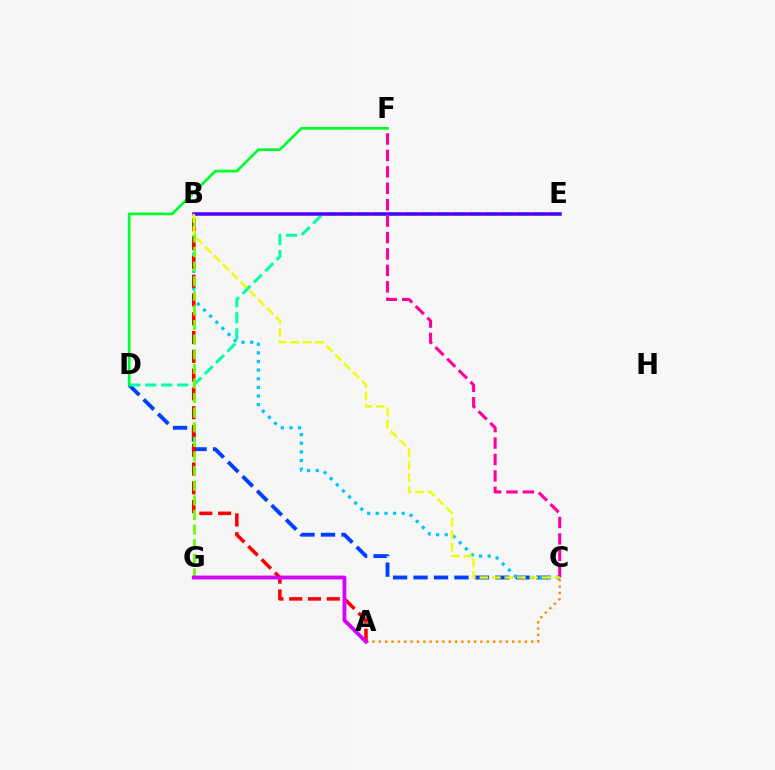{('C', 'D'): [{'color': '#003fff', 'line_style': 'dashed', 'thickness': 2.78}], ('A', 'C'): [{'color': '#ff8800', 'line_style': 'dotted', 'thickness': 1.73}], ('B', 'C'): [{'color': '#00c7ff', 'line_style': 'dotted', 'thickness': 2.35}, {'color': '#eeff00', 'line_style': 'dashed', 'thickness': 1.69}], ('D', 'E'): [{'color': '#00ffaf', 'line_style': 'dashed', 'thickness': 2.18}], ('A', 'B'): [{'color': '#ff0000', 'line_style': 'dashed', 'thickness': 2.55}], ('B', 'G'): [{'color': '#66ff00', 'line_style': 'dashed', 'thickness': 1.98}], ('B', 'E'): [{'color': '#4f00ff', 'line_style': 'solid', 'thickness': 2.52}], ('A', 'G'): [{'color': '#d600ff', 'line_style': 'solid', 'thickness': 2.75}], ('C', 'F'): [{'color': '#ff00a0', 'line_style': 'dashed', 'thickness': 2.23}], ('D', 'F'): [{'color': '#00ff27', 'line_style': 'solid', 'thickness': 1.94}]}